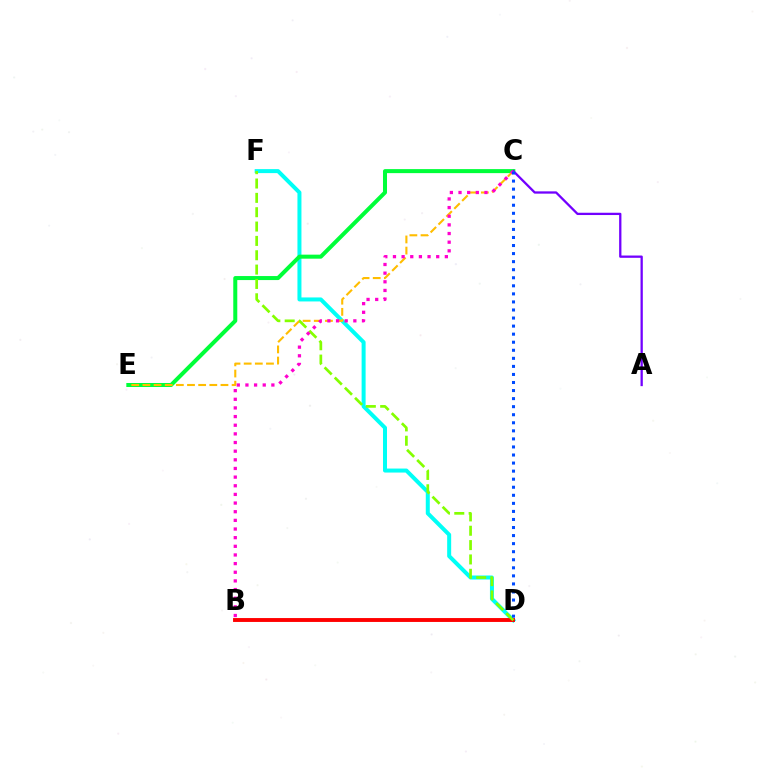{('D', 'F'): [{'color': '#00fff6', 'line_style': 'solid', 'thickness': 2.88}, {'color': '#84ff00', 'line_style': 'dashed', 'thickness': 1.95}], ('C', 'E'): [{'color': '#00ff39', 'line_style': 'solid', 'thickness': 2.89}, {'color': '#ffbd00', 'line_style': 'dashed', 'thickness': 1.51}], ('B', 'D'): [{'color': '#ff0000', 'line_style': 'solid', 'thickness': 2.8}], ('A', 'C'): [{'color': '#7200ff', 'line_style': 'solid', 'thickness': 1.65}], ('B', 'C'): [{'color': '#ff00cf', 'line_style': 'dotted', 'thickness': 2.35}], ('C', 'D'): [{'color': '#004bff', 'line_style': 'dotted', 'thickness': 2.19}]}